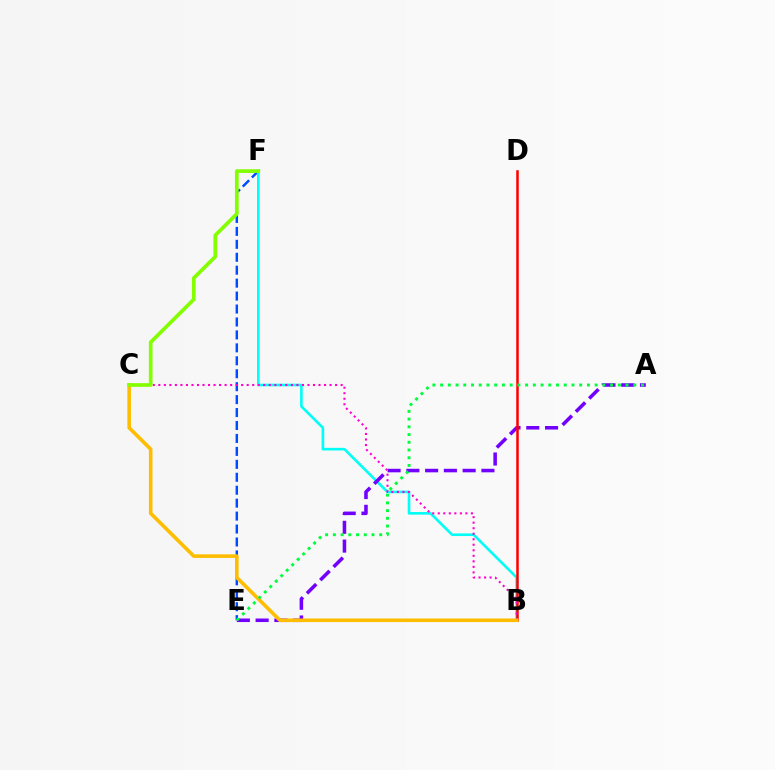{('E', 'F'): [{'color': '#004bff', 'line_style': 'dashed', 'thickness': 1.76}], ('B', 'F'): [{'color': '#00fff6', 'line_style': 'solid', 'thickness': 1.89}], ('A', 'E'): [{'color': '#7200ff', 'line_style': 'dashed', 'thickness': 2.55}, {'color': '#00ff39', 'line_style': 'dotted', 'thickness': 2.1}], ('B', 'D'): [{'color': '#ff0000', 'line_style': 'solid', 'thickness': 1.83}], ('B', 'C'): [{'color': '#ff00cf', 'line_style': 'dotted', 'thickness': 1.5}, {'color': '#ffbd00', 'line_style': 'solid', 'thickness': 2.58}], ('C', 'F'): [{'color': '#84ff00', 'line_style': 'solid', 'thickness': 2.67}]}